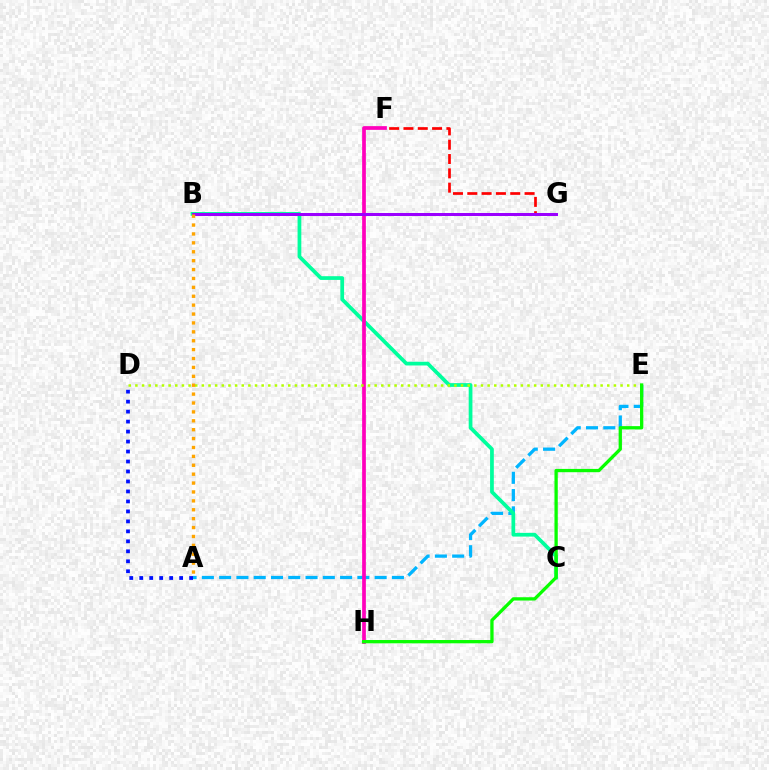{('A', 'E'): [{'color': '#00b5ff', 'line_style': 'dashed', 'thickness': 2.35}], ('B', 'C'): [{'color': '#00ff9d', 'line_style': 'solid', 'thickness': 2.69}], ('A', 'D'): [{'color': '#0010ff', 'line_style': 'dotted', 'thickness': 2.71}], ('F', 'G'): [{'color': '#ff0000', 'line_style': 'dashed', 'thickness': 1.94}], ('F', 'H'): [{'color': '#ff00bd', 'line_style': 'solid', 'thickness': 2.68}], ('D', 'E'): [{'color': '#b3ff00', 'line_style': 'dotted', 'thickness': 1.81}], ('B', 'G'): [{'color': '#9b00ff', 'line_style': 'solid', 'thickness': 2.17}], ('E', 'H'): [{'color': '#08ff00', 'line_style': 'solid', 'thickness': 2.37}], ('A', 'B'): [{'color': '#ffa500', 'line_style': 'dotted', 'thickness': 2.42}]}